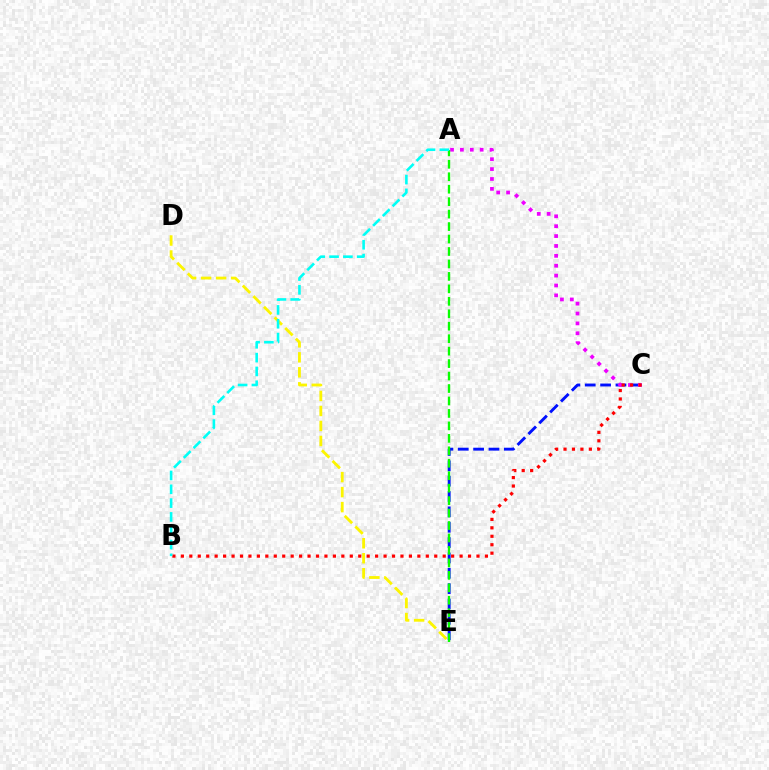{('C', 'E'): [{'color': '#0010ff', 'line_style': 'dashed', 'thickness': 2.09}], ('D', 'E'): [{'color': '#fcf500', 'line_style': 'dashed', 'thickness': 2.04}], ('A', 'C'): [{'color': '#ee00ff', 'line_style': 'dotted', 'thickness': 2.69}], ('B', 'C'): [{'color': '#ff0000', 'line_style': 'dotted', 'thickness': 2.29}], ('A', 'E'): [{'color': '#08ff00', 'line_style': 'dashed', 'thickness': 1.69}], ('A', 'B'): [{'color': '#00fff6', 'line_style': 'dashed', 'thickness': 1.88}]}